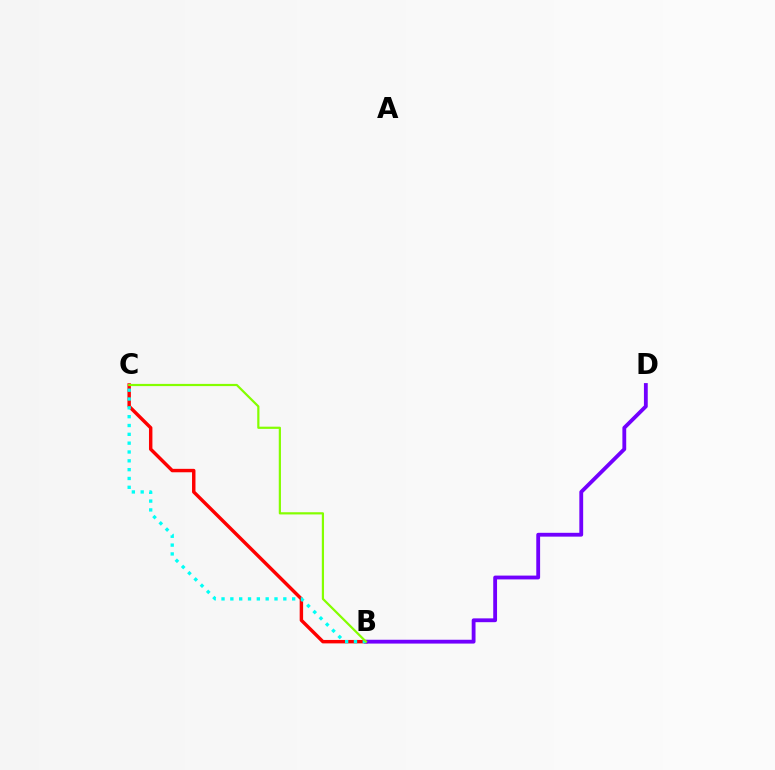{('B', 'C'): [{'color': '#ff0000', 'line_style': 'solid', 'thickness': 2.47}, {'color': '#00fff6', 'line_style': 'dotted', 'thickness': 2.4}, {'color': '#84ff00', 'line_style': 'solid', 'thickness': 1.59}], ('B', 'D'): [{'color': '#7200ff', 'line_style': 'solid', 'thickness': 2.75}]}